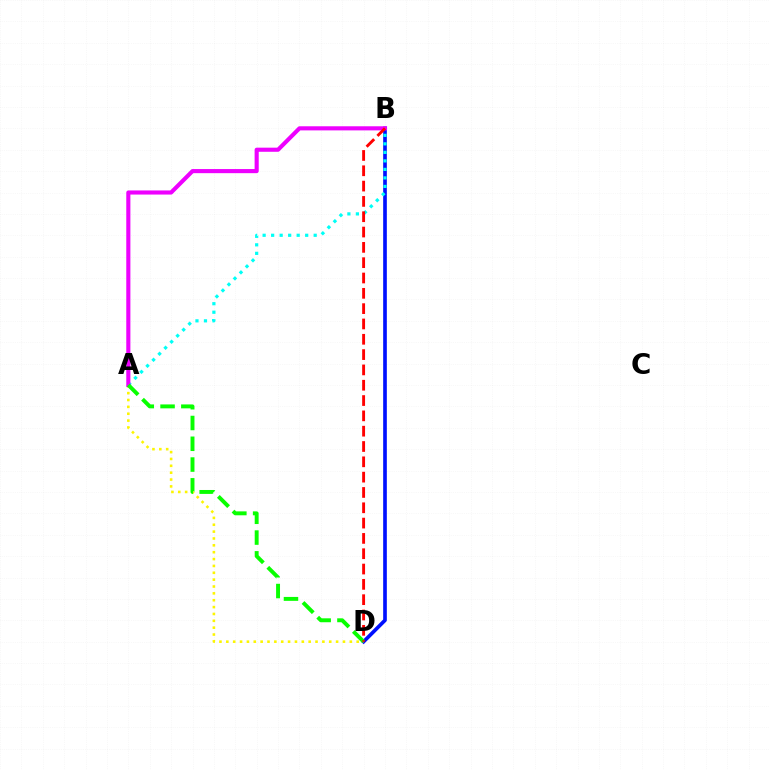{('B', 'D'): [{'color': '#0010ff', 'line_style': 'solid', 'thickness': 2.64}, {'color': '#ff0000', 'line_style': 'dashed', 'thickness': 2.08}], ('A', 'D'): [{'color': '#fcf500', 'line_style': 'dotted', 'thickness': 1.86}, {'color': '#08ff00', 'line_style': 'dashed', 'thickness': 2.82}], ('A', 'B'): [{'color': '#00fff6', 'line_style': 'dotted', 'thickness': 2.31}, {'color': '#ee00ff', 'line_style': 'solid', 'thickness': 2.96}]}